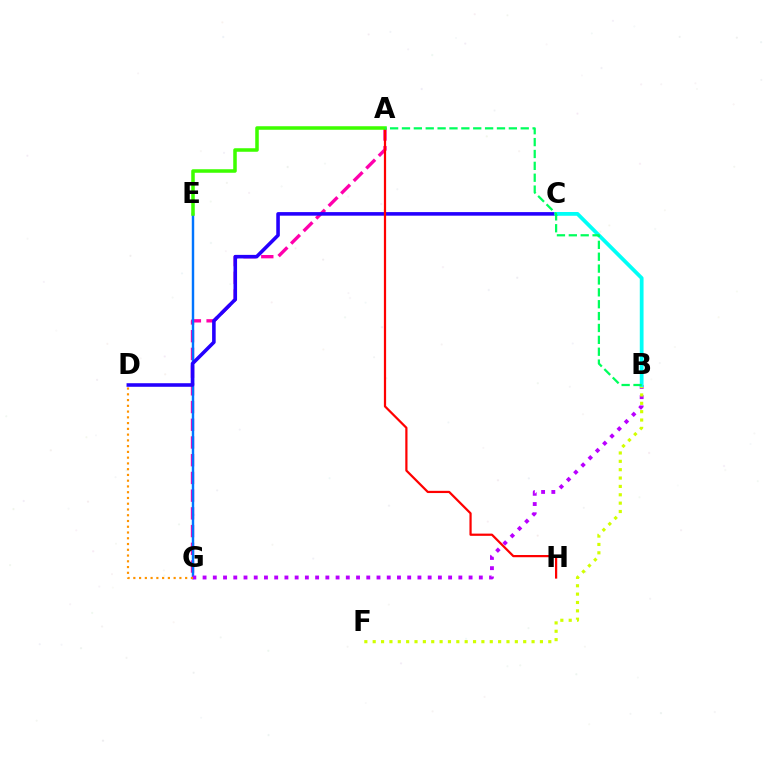{('A', 'G'): [{'color': '#ff00ac', 'line_style': 'dashed', 'thickness': 2.41}], ('E', 'G'): [{'color': '#0074ff', 'line_style': 'solid', 'thickness': 1.76}], ('B', 'G'): [{'color': '#b900ff', 'line_style': 'dotted', 'thickness': 2.78}], ('C', 'D'): [{'color': '#2500ff', 'line_style': 'solid', 'thickness': 2.57}], ('D', 'G'): [{'color': '#ff9400', 'line_style': 'dotted', 'thickness': 1.56}], ('A', 'H'): [{'color': '#ff0000', 'line_style': 'solid', 'thickness': 1.6}], ('A', 'E'): [{'color': '#3dff00', 'line_style': 'solid', 'thickness': 2.54}], ('B', 'F'): [{'color': '#d1ff00', 'line_style': 'dotted', 'thickness': 2.27}], ('B', 'C'): [{'color': '#00fff6', 'line_style': 'solid', 'thickness': 2.71}], ('A', 'B'): [{'color': '#00ff5c', 'line_style': 'dashed', 'thickness': 1.61}]}